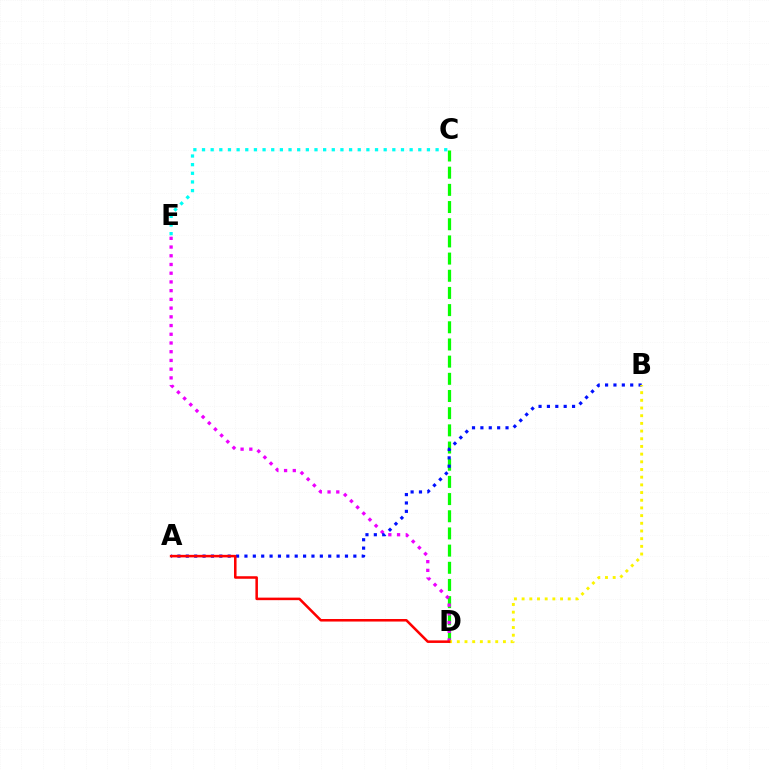{('C', 'D'): [{'color': '#08ff00', 'line_style': 'dashed', 'thickness': 2.33}], ('C', 'E'): [{'color': '#00fff6', 'line_style': 'dotted', 'thickness': 2.35}], ('D', 'E'): [{'color': '#ee00ff', 'line_style': 'dotted', 'thickness': 2.37}], ('A', 'B'): [{'color': '#0010ff', 'line_style': 'dotted', 'thickness': 2.28}], ('B', 'D'): [{'color': '#fcf500', 'line_style': 'dotted', 'thickness': 2.09}], ('A', 'D'): [{'color': '#ff0000', 'line_style': 'solid', 'thickness': 1.83}]}